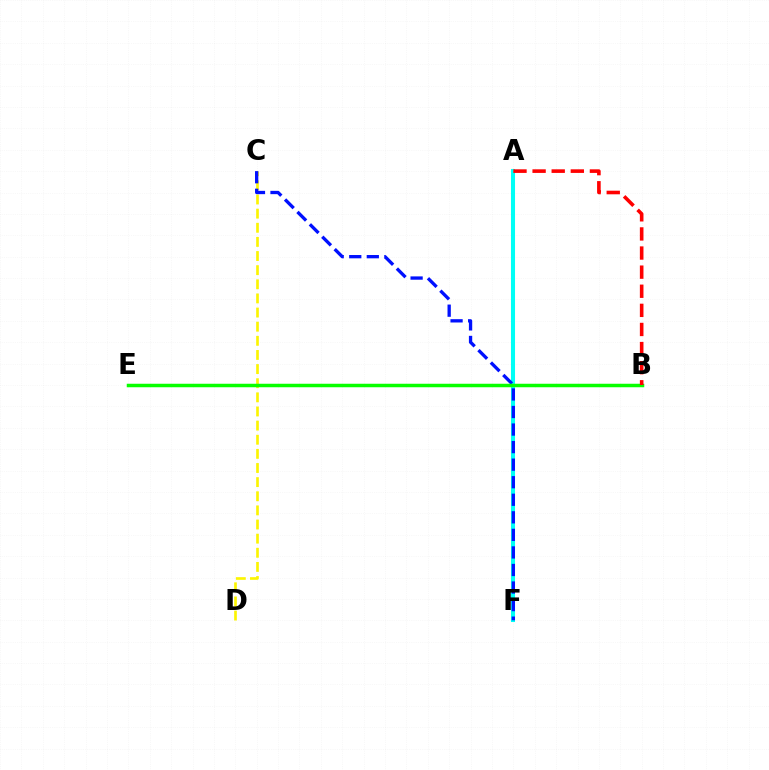{('A', 'F'): [{'color': '#00fff6', 'line_style': 'solid', 'thickness': 2.92}], ('B', 'E'): [{'color': '#ee00ff', 'line_style': 'dotted', 'thickness': 2.0}, {'color': '#08ff00', 'line_style': 'solid', 'thickness': 2.52}], ('C', 'D'): [{'color': '#fcf500', 'line_style': 'dashed', 'thickness': 1.92}], ('C', 'F'): [{'color': '#0010ff', 'line_style': 'dashed', 'thickness': 2.38}], ('A', 'B'): [{'color': '#ff0000', 'line_style': 'dashed', 'thickness': 2.6}]}